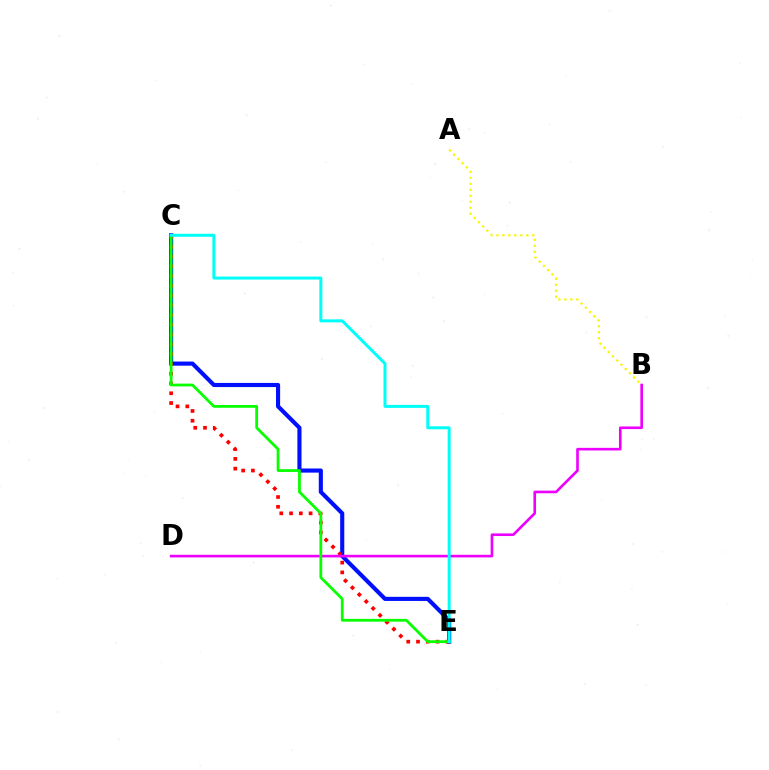{('C', 'E'): [{'color': '#0010ff', 'line_style': 'solid', 'thickness': 2.97}, {'color': '#ff0000', 'line_style': 'dotted', 'thickness': 2.65}, {'color': '#08ff00', 'line_style': 'solid', 'thickness': 2.0}, {'color': '#00fff6', 'line_style': 'solid', 'thickness': 2.16}], ('B', 'D'): [{'color': '#ee00ff', 'line_style': 'solid', 'thickness': 1.89}], ('A', 'B'): [{'color': '#fcf500', 'line_style': 'dotted', 'thickness': 1.62}]}